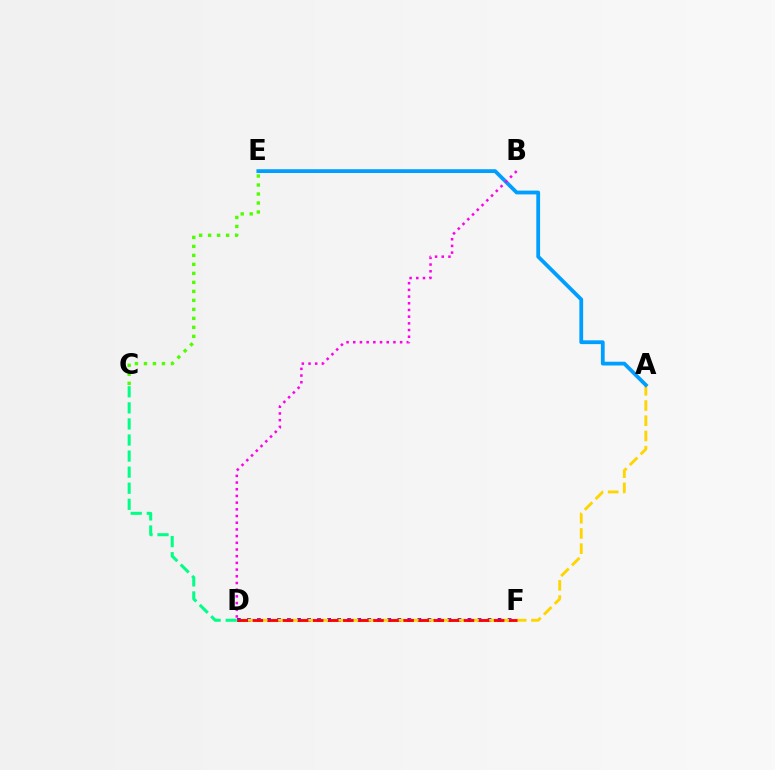{('D', 'F'): [{'color': '#3700ff', 'line_style': 'dotted', 'thickness': 2.72}, {'color': '#ff0000', 'line_style': 'dashed', 'thickness': 2.05}], ('C', 'D'): [{'color': '#00ff86', 'line_style': 'dashed', 'thickness': 2.18}], ('A', 'D'): [{'color': '#ffd500', 'line_style': 'dashed', 'thickness': 2.07}], ('A', 'E'): [{'color': '#009eff', 'line_style': 'solid', 'thickness': 2.73}], ('B', 'D'): [{'color': '#ff00ed', 'line_style': 'dotted', 'thickness': 1.82}], ('C', 'E'): [{'color': '#4fff00', 'line_style': 'dotted', 'thickness': 2.44}]}